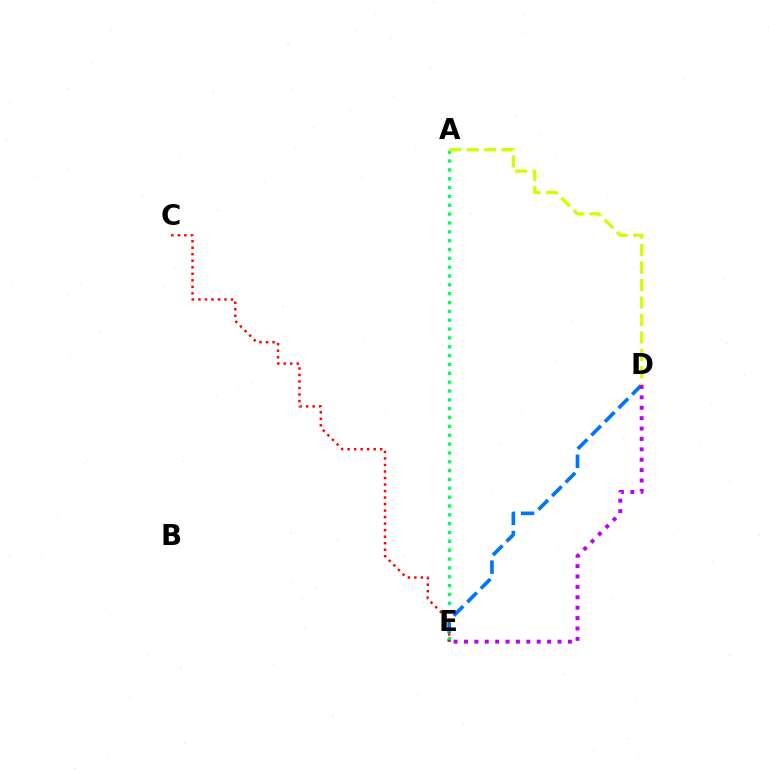{('D', 'E'): [{'color': '#0074ff', 'line_style': 'dashed', 'thickness': 2.61}, {'color': '#b900ff', 'line_style': 'dotted', 'thickness': 2.82}], ('A', 'E'): [{'color': '#00ff5c', 'line_style': 'dotted', 'thickness': 2.4}], ('C', 'E'): [{'color': '#ff0000', 'line_style': 'dotted', 'thickness': 1.77}], ('A', 'D'): [{'color': '#d1ff00', 'line_style': 'dashed', 'thickness': 2.37}]}